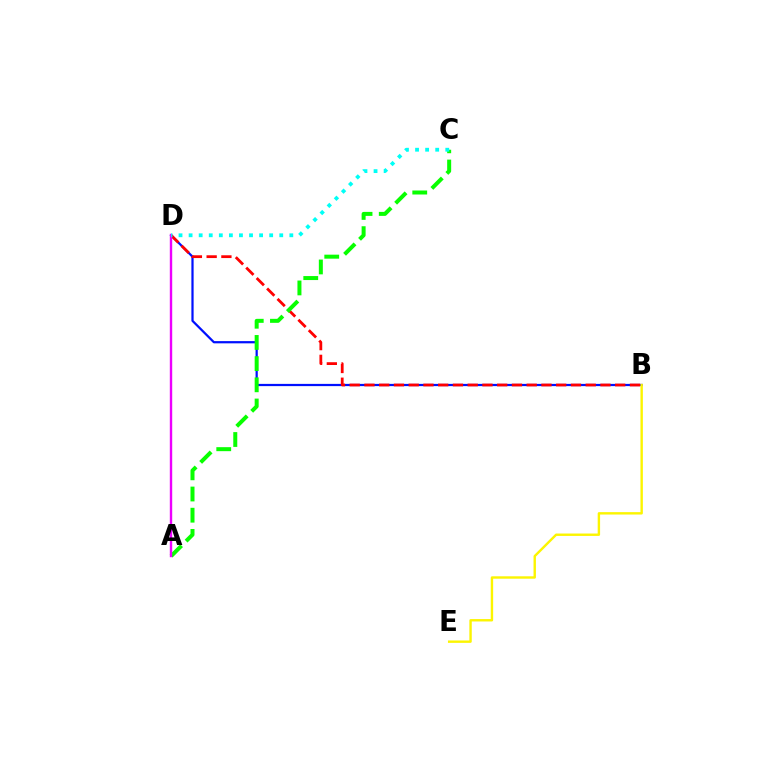{('B', 'D'): [{'color': '#0010ff', 'line_style': 'solid', 'thickness': 1.61}, {'color': '#ff0000', 'line_style': 'dashed', 'thickness': 2.0}], ('B', 'E'): [{'color': '#fcf500', 'line_style': 'solid', 'thickness': 1.73}], ('A', 'C'): [{'color': '#08ff00', 'line_style': 'dashed', 'thickness': 2.88}], ('A', 'D'): [{'color': '#ee00ff', 'line_style': 'solid', 'thickness': 1.73}], ('C', 'D'): [{'color': '#00fff6', 'line_style': 'dotted', 'thickness': 2.74}]}